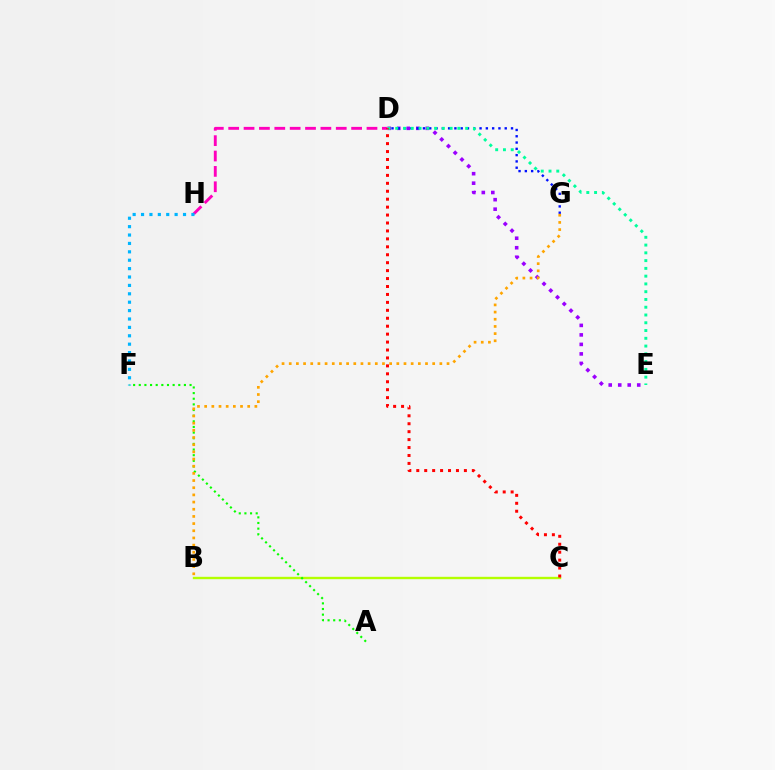{('D', 'E'): [{'color': '#9b00ff', 'line_style': 'dotted', 'thickness': 2.58}, {'color': '#00ff9d', 'line_style': 'dotted', 'thickness': 2.11}], ('B', 'C'): [{'color': '#b3ff00', 'line_style': 'solid', 'thickness': 1.71}], ('D', 'H'): [{'color': '#ff00bd', 'line_style': 'dashed', 'thickness': 2.09}], ('D', 'G'): [{'color': '#0010ff', 'line_style': 'dotted', 'thickness': 1.71}], ('A', 'F'): [{'color': '#08ff00', 'line_style': 'dotted', 'thickness': 1.53}], ('B', 'G'): [{'color': '#ffa500', 'line_style': 'dotted', 'thickness': 1.95}], ('C', 'D'): [{'color': '#ff0000', 'line_style': 'dotted', 'thickness': 2.16}], ('F', 'H'): [{'color': '#00b5ff', 'line_style': 'dotted', 'thickness': 2.28}]}